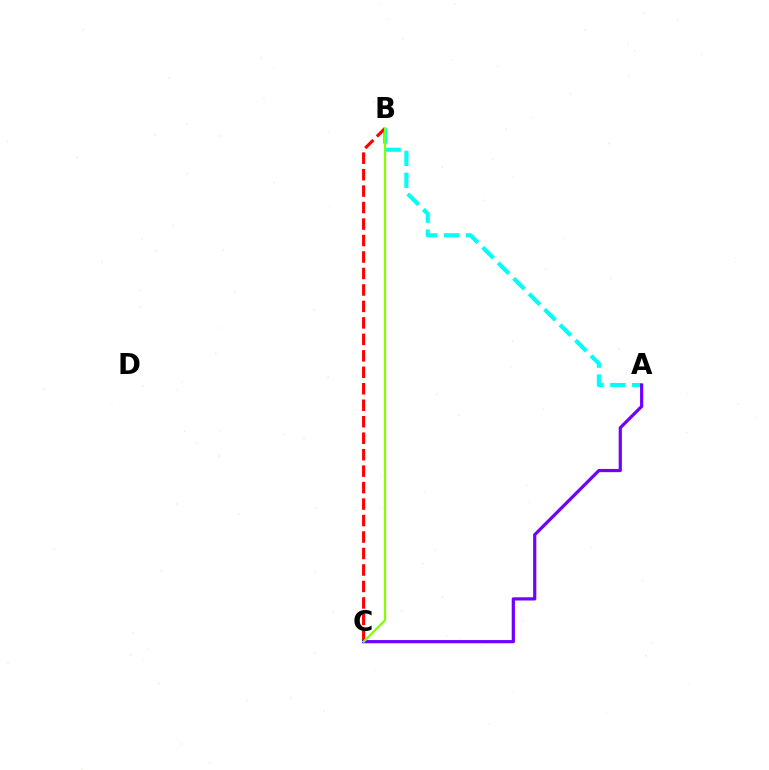{('A', 'B'): [{'color': '#00fff6', 'line_style': 'dashed', 'thickness': 2.97}], ('B', 'C'): [{'color': '#ff0000', 'line_style': 'dashed', 'thickness': 2.24}, {'color': '#84ff00', 'line_style': 'solid', 'thickness': 1.62}], ('A', 'C'): [{'color': '#7200ff', 'line_style': 'solid', 'thickness': 2.31}]}